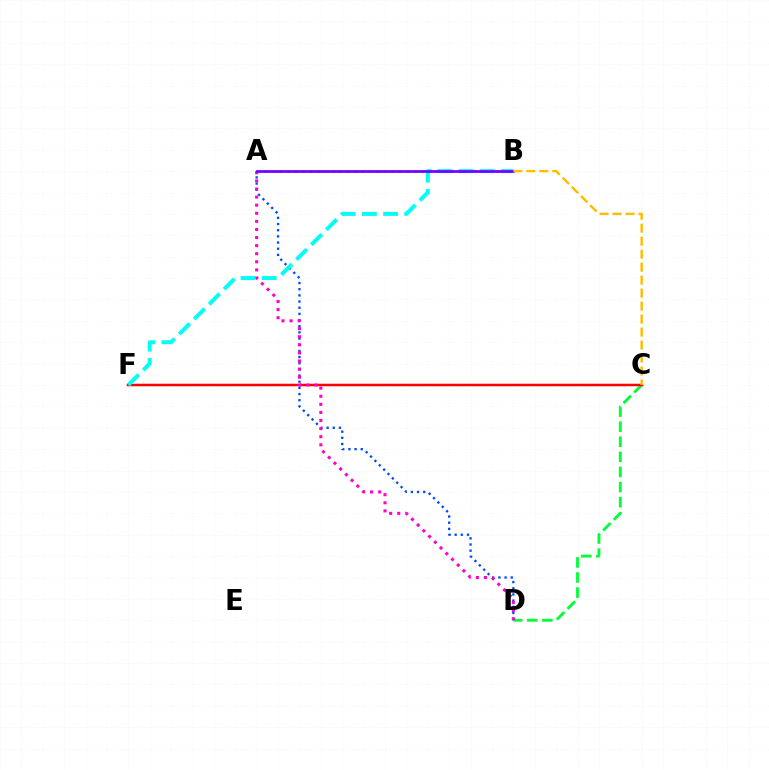{('A', 'D'): [{'color': '#004bff', 'line_style': 'dotted', 'thickness': 1.68}, {'color': '#ff00cf', 'line_style': 'dotted', 'thickness': 2.2}], ('C', 'D'): [{'color': '#00ff39', 'line_style': 'dashed', 'thickness': 2.05}], ('C', 'F'): [{'color': '#ff0000', 'line_style': 'solid', 'thickness': 1.8}], ('A', 'B'): [{'color': '#84ff00', 'line_style': 'dotted', 'thickness': 2.02}, {'color': '#7200ff', 'line_style': 'solid', 'thickness': 1.97}], ('B', 'F'): [{'color': '#00fff6', 'line_style': 'dashed', 'thickness': 2.87}], ('B', 'C'): [{'color': '#ffbd00', 'line_style': 'dashed', 'thickness': 1.76}]}